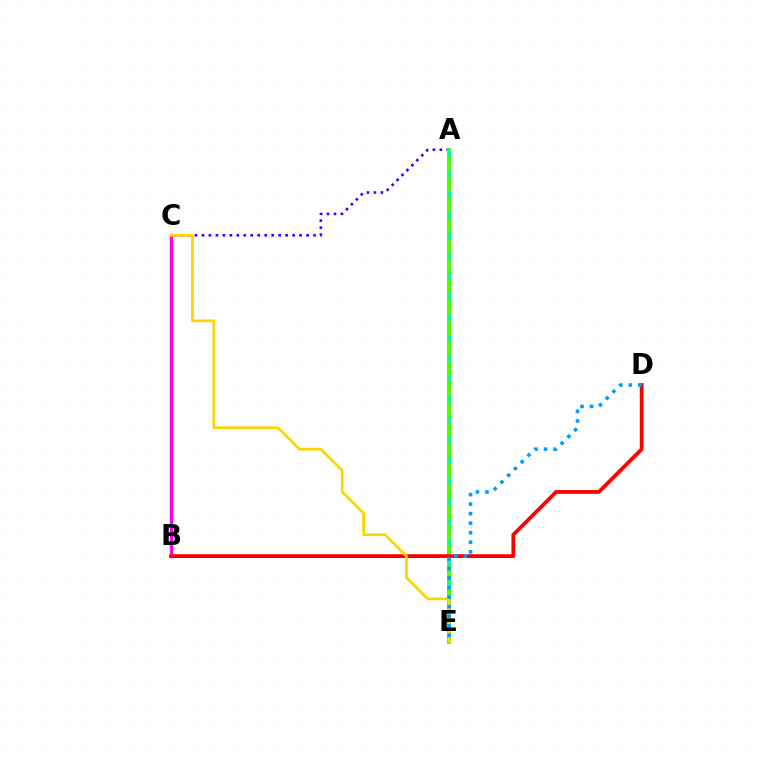{('A', 'C'): [{'color': '#3700ff', 'line_style': 'dotted', 'thickness': 1.89}], ('B', 'C'): [{'color': '#ff00ed', 'line_style': 'solid', 'thickness': 2.41}], ('A', 'E'): [{'color': '#00ff86', 'line_style': 'solid', 'thickness': 2.76}, {'color': '#4fff00', 'line_style': 'dashed', 'thickness': 2.78}], ('B', 'D'): [{'color': '#ff0000', 'line_style': 'solid', 'thickness': 2.72}], ('C', 'E'): [{'color': '#ffd500', 'line_style': 'solid', 'thickness': 1.97}], ('D', 'E'): [{'color': '#009eff', 'line_style': 'dotted', 'thickness': 2.59}]}